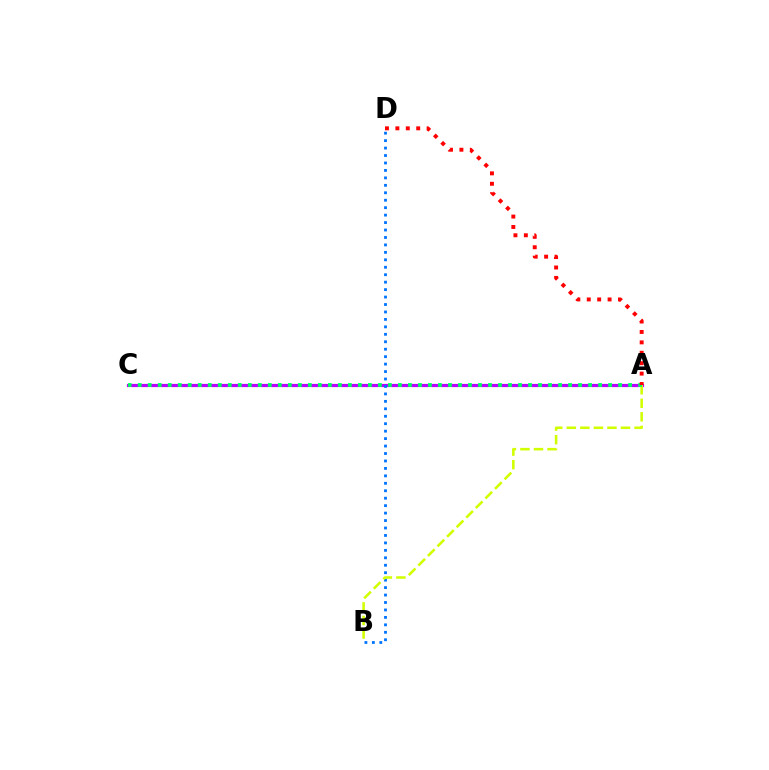{('A', 'C'): [{'color': '#b900ff', 'line_style': 'solid', 'thickness': 2.29}, {'color': '#00ff5c', 'line_style': 'dotted', 'thickness': 2.72}], ('B', 'D'): [{'color': '#0074ff', 'line_style': 'dotted', 'thickness': 2.02}], ('A', 'B'): [{'color': '#d1ff00', 'line_style': 'dashed', 'thickness': 1.84}], ('A', 'D'): [{'color': '#ff0000', 'line_style': 'dotted', 'thickness': 2.83}]}